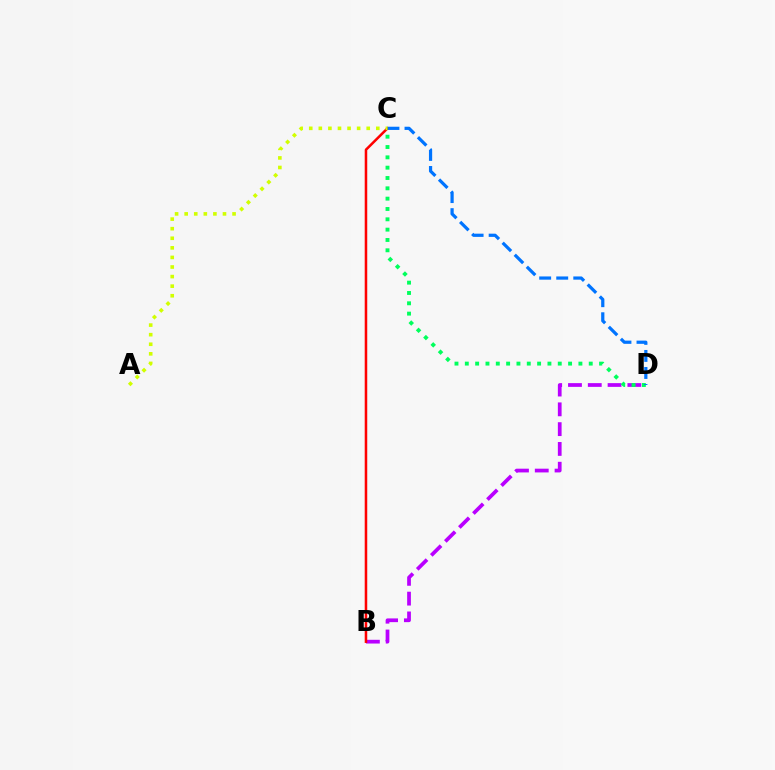{('B', 'D'): [{'color': '#b900ff', 'line_style': 'dashed', 'thickness': 2.69}], ('B', 'C'): [{'color': '#ff0000', 'line_style': 'solid', 'thickness': 1.82}], ('C', 'D'): [{'color': '#00ff5c', 'line_style': 'dotted', 'thickness': 2.81}, {'color': '#0074ff', 'line_style': 'dashed', 'thickness': 2.32}], ('A', 'C'): [{'color': '#d1ff00', 'line_style': 'dotted', 'thickness': 2.6}]}